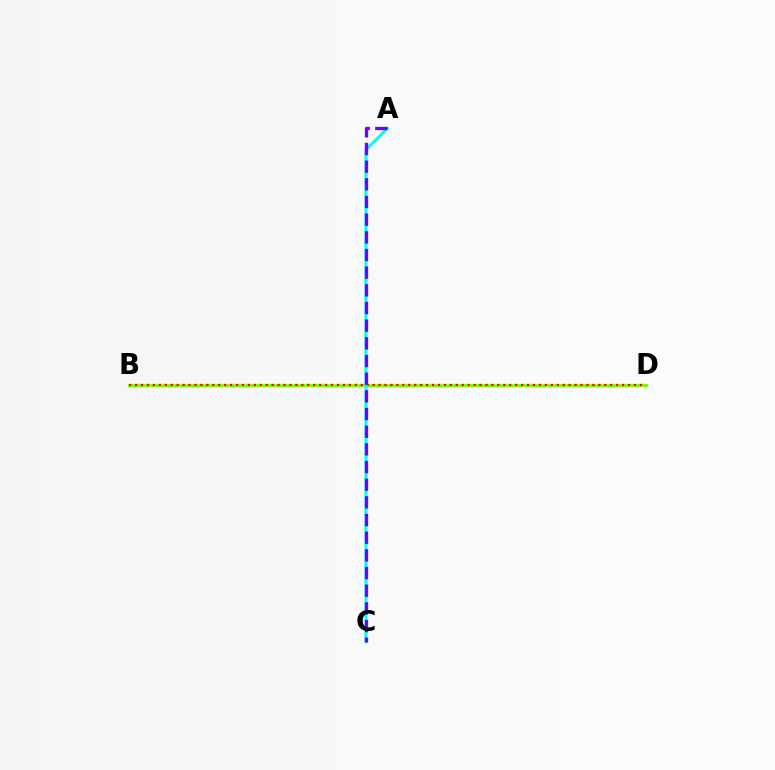{('B', 'D'): [{'color': '#84ff00', 'line_style': 'solid', 'thickness': 2.27}, {'color': '#ff0000', 'line_style': 'dotted', 'thickness': 1.61}], ('A', 'C'): [{'color': '#00fff6', 'line_style': 'solid', 'thickness': 2.14}, {'color': '#7200ff', 'line_style': 'dashed', 'thickness': 2.4}]}